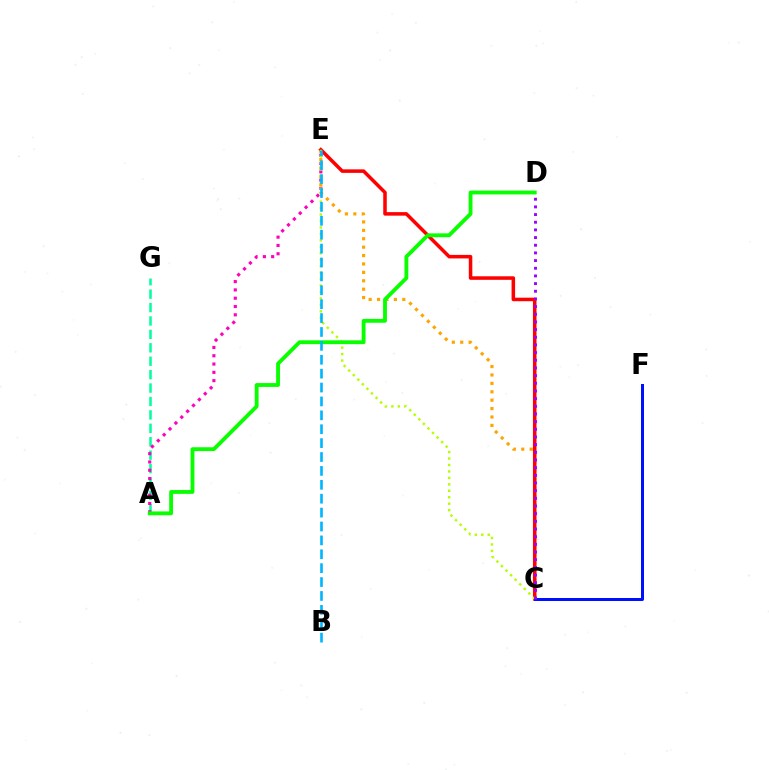{('C', 'E'): [{'color': '#ffa500', 'line_style': 'dotted', 'thickness': 2.28}, {'color': '#ff0000', 'line_style': 'solid', 'thickness': 2.54}, {'color': '#b3ff00', 'line_style': 'dotted', 'thickness': 1.75}], ('A', 'G'): [{'color': '#00ff9d', 'line_style': 'dashed', 'thickness': 1.82}], ('A', 'E'): [{'color': '#ff00bd', 'line_style': 'dotted', 'thickness': 2.26}], ('C', 'F'): [{'color': '#0010ff', 'line_style': 'solid', 'thickness': 2.16}], ('A', 'D'): [{'color': '#08ff00', 'line_style': 'solid', 'thickness': 2.76}], ('C', 'D'): [{'color': '#9b00ff', 'line_style': 'dotted', 'thickness': 2.08}], ('B', 'E'): [{'color': '#00b5ff', 'line_style': 'dashed', 'thickness': 1.89}]}